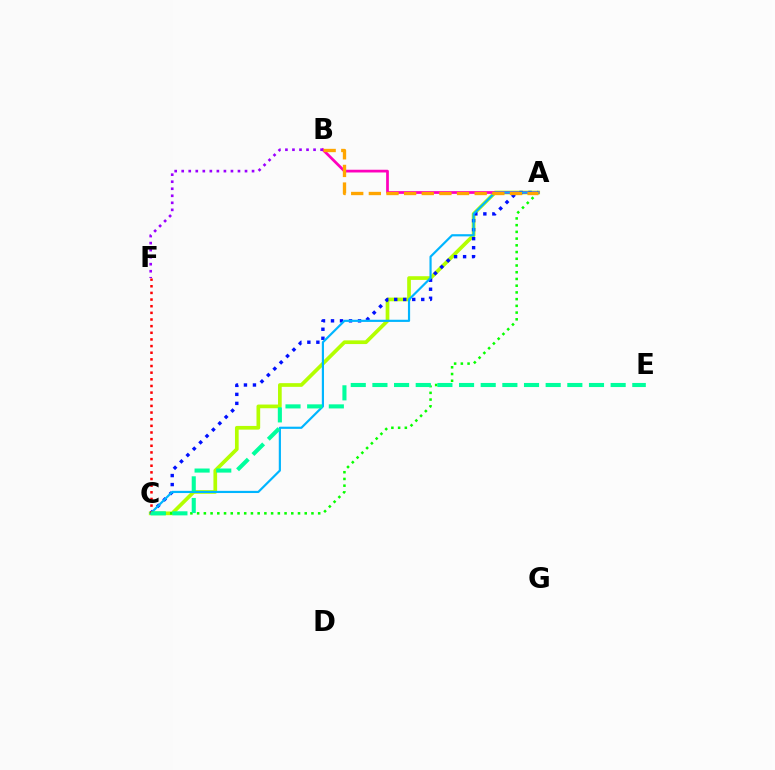{('A', 'C'): [{'color': '#b3ff00', 'line_style': 'solid', 'thickness': 2.66}, {'color': '#0010ff', 'line_style': 'dotted', 'thickness': 2.45}, {'color': '#08ff00', 'line_style': 'dotted', 'thickness': 1.83}, {'color': '#00b5ff', 'line_style': 'solid', 'thickness': 1.57}], ('A', 'B'): [{'color': '#ff00bd', 'line_style': 'solid', 'thickness': 1.97}, {'color': '#ffa500', 'line_style': 'dashed', 'thickness': 2.4}], ('C', 'F'): [{'color': '#ff0000', 'line_style': 'dotted', 'thickness': 1.81}], ('C', 'E'): [{'color': '#00ff9d', 'line_style': 'dashed', 'thickness': 2.94}], ('B', 'F'): [{'color': '#9b00ff', 'line_style': 'dotted', 'thickness': 1.91}]}